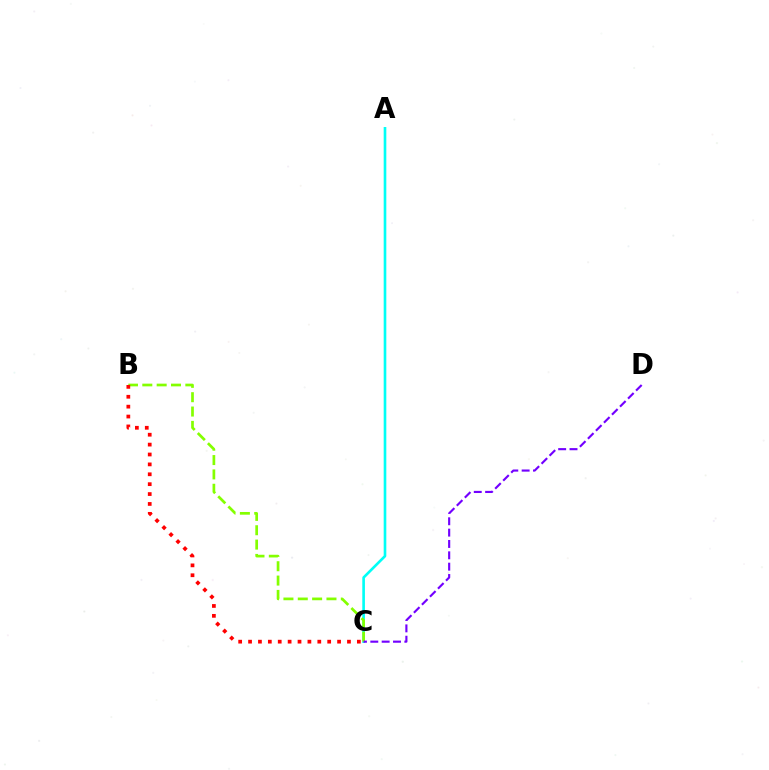{('A', 'C'): [{'color': '#00fff6', 'line_style': 'solid', 'thickness': 1.9}], ('B', 'C'): [{'color': '#84ff00', 'line_style': 'dashed', 'thickness': 1.95}, {'color': '#ff0000', 'line_style': 'dotted', 'thickness': 2.69}], ('C', 'D'): [{'color': '#7200ff', 'line_style': 'dashed', 'thickness': 1.54}]}